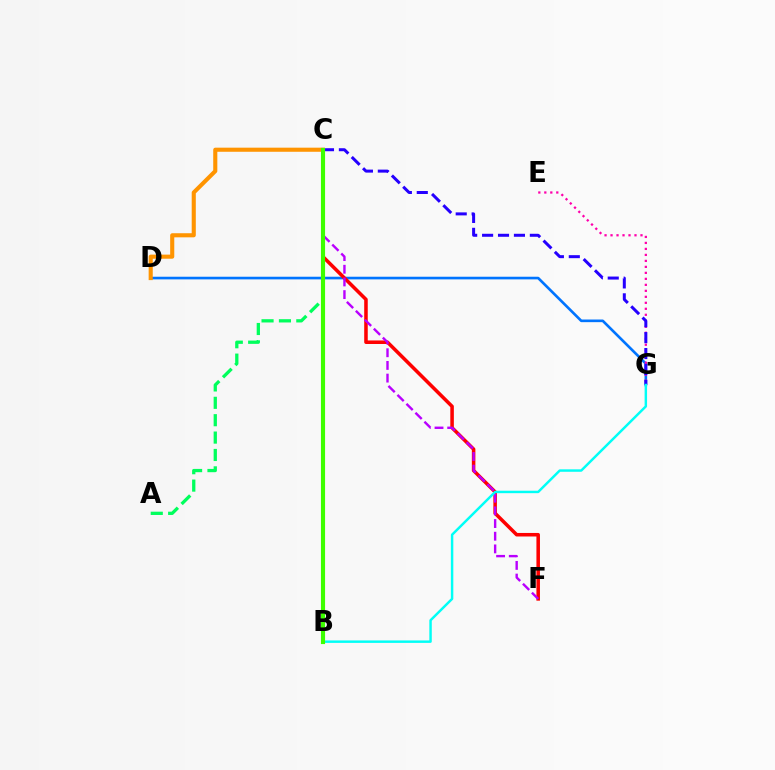{('D', 'G'): [{'color': '#0074ff', 'line_style': 'solid', 'thickness': 1.9}], ('C', 'F'): [{'color': '#ff0000', 'line_style': 'solid', 'thickness': 2.55}, {'color': '#b900ff', 'line_style': 'dashed', 'thickness': 1.72}], ('A', 'C'): [{'color': '#00ff5c', 'line_style': 'dashed', 'thickness': 2.36}], ('E', 'G'): [{'color': '#ff00ac', 'line_style': 'dotted', 'thickness': 1.63}], ('B', 'C'): [{'color': '#d1ff00', 'line_style': 'solid', 'thickness': 2.19}, {'color': '#3dff00', 'line_style': 'solid', 'thickness': 2.96}], ('C', 'G'): [{'color': '#2500ff', 'line_style': 'dashed', 'thickness': 2.16}], ('C', 'D'): [{'color': '#ff9400', 'line_style': 'solid', 'thickness': 2.95}], ('B', 'G'): [{'color': '#00fff6', 'line_style': 'solid', 'thickness': 1.77}]}